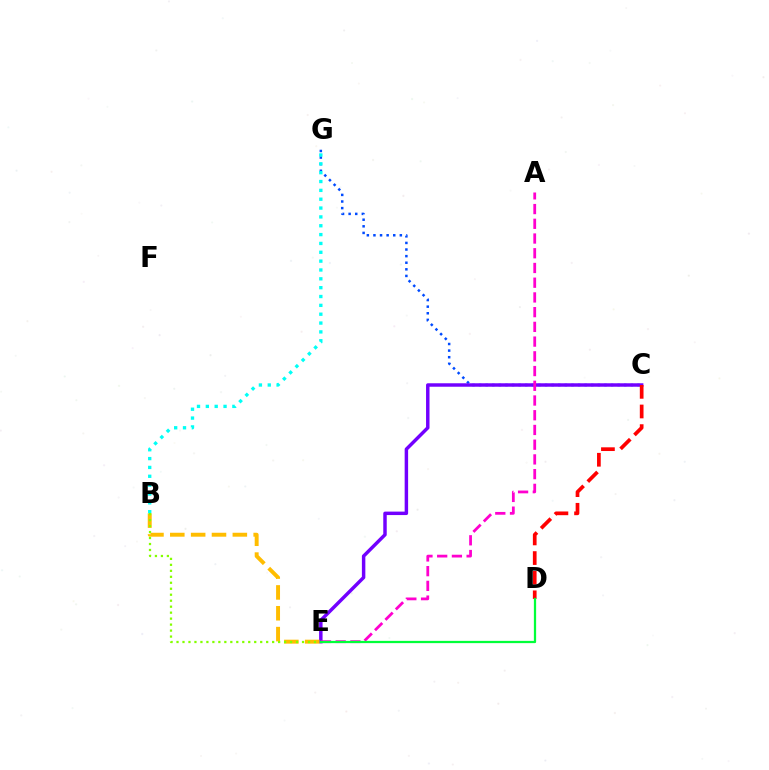{('C', 'G'): [{'color': '#004bff', 'line_style': 'dotted', 'thickness': 1.79}], ('C', 'E'): [{'color': '#7200ff', 'line_style': 'solid', 'thickness': 2.49}], ('C', 'D'): [{'color': '#ff0000', 'line_style': 'dashed', 'thickness': 2.67}], ('B', 'E'): [{'color': '#ffbd00', 'line_style': 'dashed', 'thickness': 2.83}, {'color': '#84ff00', 'line_style': 'dotted', 'thickness': 1.62}], ('B', 'G'): [{'color': '#00fff6', 'line_style': 'dotted', 'thickness': 2.4}], ('A', 'E'): [{'color': '#ff00cf', 'line_style': 'dashed', 'thickness': 2.0}], ('D', 'E'): [{'color': '#00ff39', 'line_style': 'solid', 'thickness': 1.63}]}